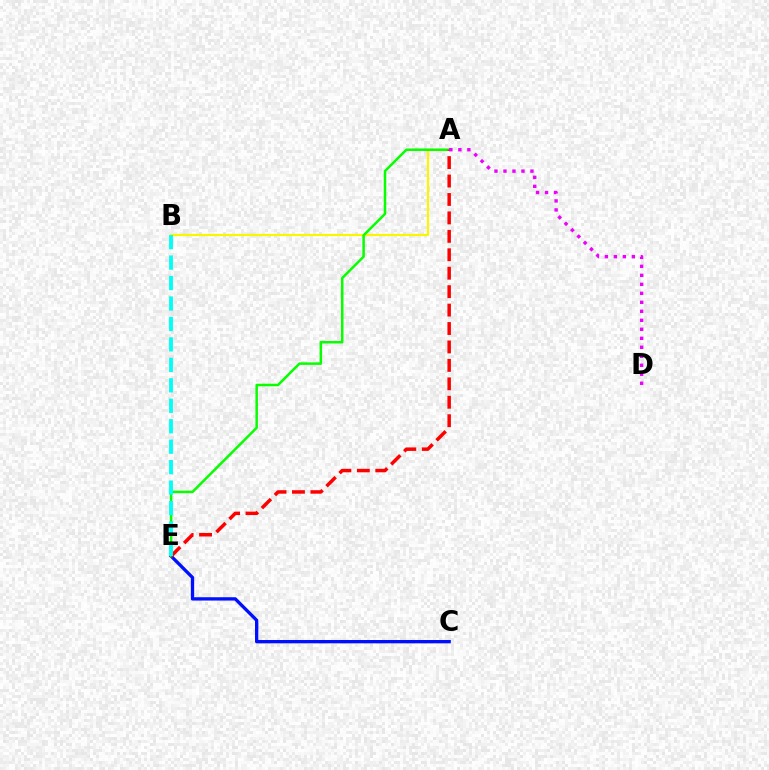{('C', 'E'): [{'color': '#0010ff', 'line_style': 'solid', 'thickness': 2.39}], ('A', 'B'): [{'color': '#fcf500', 'line_style': 'solid', 'thickness': 1.56}], ('A', 'E'): [{'color': '#08ff00', 'line_style': 'solid', 'thickness': 1.8}, {'color': '#ff0000', 'line_style': 'dashed', 'thickness': 2.5}], ('B', 'E'): [{'color': '#00fff6', 'line_style': 'dashed', 'thickness': 2.78}], ('A', 'D'): [{'color': '#ee00ff', 'line_style': 'dotted', 'thickness': 2.44}]}